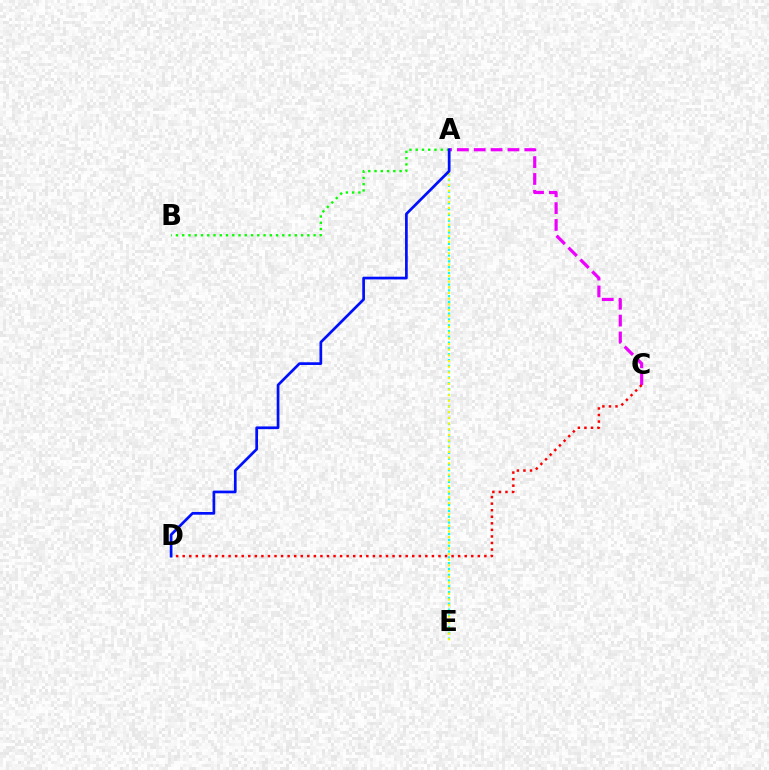{('A', 'C'): [{'color': '#ee00ff', 'line_style': 'dashed', 'thickness': 2.29}], ('C', 'D'): [{'color': '#ff0000', 'line_style': 'dotted', 'thickness': 1.78}], ('A', 'E'): [{'color': '#00fff6', 'line_style': 'dotted', 'thickness': 1.58}, {'color': '#fcf500', 'line_style': 'dotted', 'thickness': 1.54}], ('A', 'B'): [{'color': '#08ff00', 'line_style': 'dotted', 'thickness': 1.7}], ('A', 'D'): [{'color': '#0010ff', 'line_style': 'solid', 'thickness': 1.95}]}